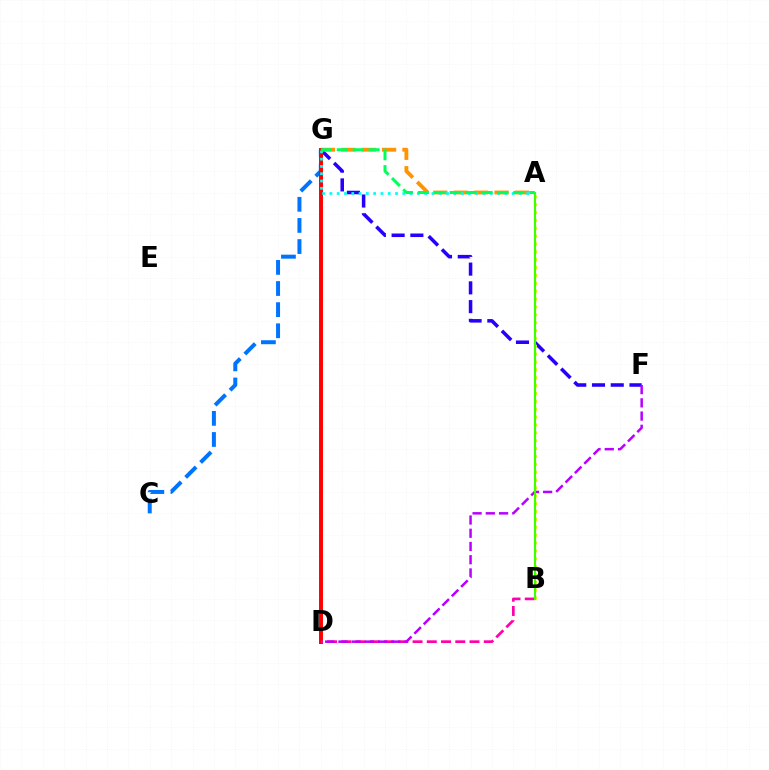{('C', 'G'): [{'color': '#0074ff', 'line_style': 'dashed', 'thickness': 2.87}], ('F', 'G'): [{'color': '#2500ff', 'line_style': 'dashed', 'thickness': 2.55}], ('A', 'B'): [{'color': '#d1ff00', 'line_style': 'dotted', 'thickness': 2.14}, {'color': '#3dff00', 'line_style': 'solid', 'thickness': 1.52}], ('A', 'G'): [{'color': '#ff9400', 'line_style': 'dashed', 'thickness': 2.77}, {'color': '#00fff6', 'line_style': 'dotted', 'thickness': 1.98}, {'color': '#00ff5c', 'line_style': 'dashed', 'thickness': 2.16}], ('D', 'G'): [{'color': '#ff0000', 'line_style': 'solid', 'thickness': 2.84}], ('B', 'D'): [{'color': '#ff00ac', 'line_style': 'dashed', 'thickness': 1.94}], ('D', 'F'): [{'color': '#b900ff', 'line_style': 'dashed', 'thickness': 1.8}]}